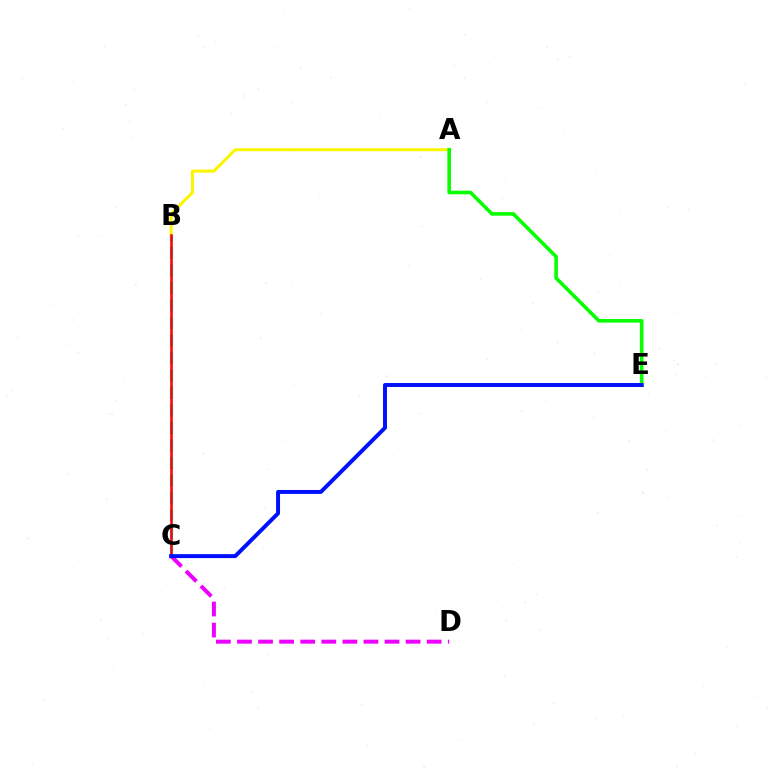{('B', 'C'): [{'color': '#00fff6', 'line_style': 'dashed', 'thickness': 2.38}, {'color': '#ff0000', 'line_style': 'solid', 'thickness': 1.84}], ('A', 'B'): [{'color': '#fcf500', 'line_style': 'solid', 'thickness': 2.18}], ('A', 'E'): [{'color': '#08ff00', 'line_style': 'solid', 'thickness': 2.59}], ('C', 'D'): [{'color': '#ee00ff', 'line_style': 'dashed', 'thickness': 2.86}], ('C', 'E'): [{'color': '#0010ff', 'line_style': 'solid', 'thickness': 2.84}]}